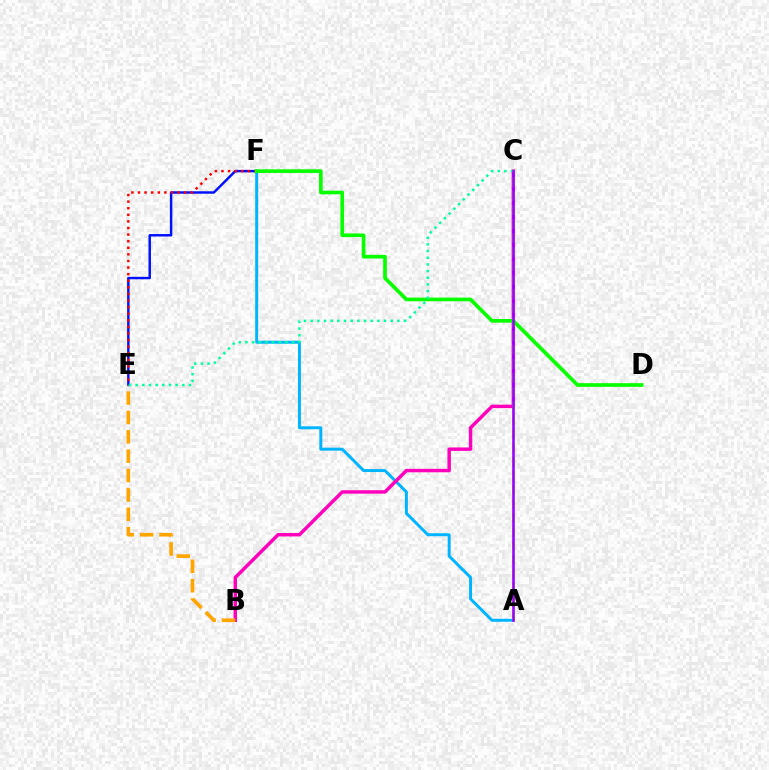{('E', 'F'): [{'color': '#0010ff', 'line_style': 'solid', 'thickness': 1.77}, {'color': '#ff0000', 'line_style': 'dotted', 'thickness': 1.79}], ('A', 'F'): [{'color': '#00b5ff', 'line_style': 'solid', 'thickness': 2.14}], ('B', 'C'): [{'color': '#ff00bd', 'line_style': 'solid', 'thickness': 2.48}], ('A', 'C'): [{'color': '#b3ff00', 'line_style': 'dashed', 'thickness': 1.9}, {'color': '#9b00ff', 'line_style': 'solid', 'thickness': 1.85}], ('B', 'E'): [{'color': '#ffa500', 'line_style': 'dashed', 'thickness': 2.63}], ('D', 'F'): [{'color': '#08ff00', 'line_style': 'solid', 'thickness': 2.65}], ('C', 'E'): [{'color': '#00ff9d', 'line_style': 'dotted', 'thickness': 1.81}]}